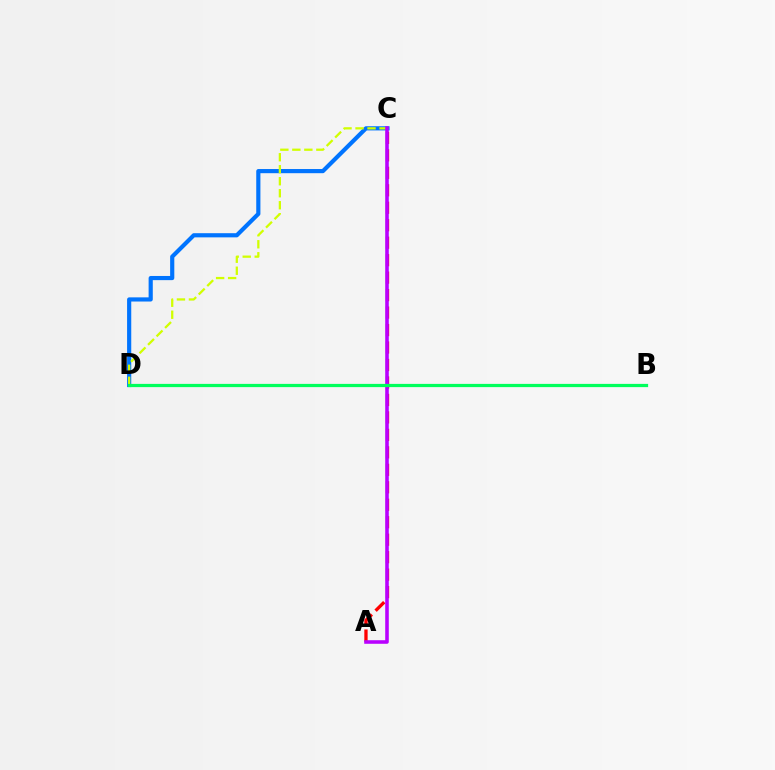{('A', 'C'): [{'color': '#ff0000', 'line_style': 'dashed', 'thickness': 2.37}, {'color': '#b900ff', 'line_style': 'solid', 'thickness': 2.57}], ('C', 'D'): [{'color': '#0074ff', 'line_style': 'solid', 'thickness': 3.0}, {'color': '#d1ff00', 'line_style': 'dashed', 'thickness': 1.63}], ('B', 'D'): [{'color': '#00ff5c', 'line_style': 'solid', 'thickness': 2.33}]}